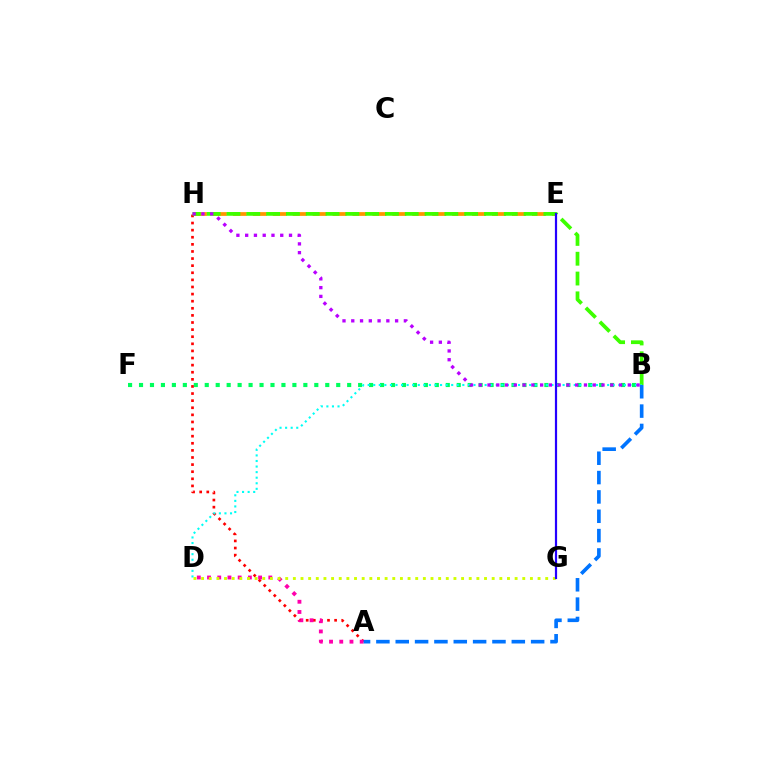{('E', 'H'): [{'color': '#ff9400', 'line_style': 'dashed', 'thickness': 2.71}], ('B', 'F'): [{'color': '#00ff5c', 'line_style': 'dotted', 'thickness': 2.98}], ('A', 'H'): [{'color': '#ff0000', 'line_style': 'dotted', 'thickness': 1.93}], ('B', 'H'): [{'color': '#3dff00', 'line_style': 'dashed', 'thickness': 2.69}, {'color': '#b900ff', 'line_style': 'dotted', 'thickness': 2.38}], ('B', 'D'): [{'color': '#00fff6', 'line_style': 'dotted', 'thickness': 1.51}], ('A', 'D'): [{'color': '#ff00ac', 'line_style': 'dotted', 'thickness': 2.78}], ('A', 'B'): [{'color': '#0074ff', 'line_style': 'dashed', 'thickness': 2.63}], ('D', 'G'): [{'color': '#d1ff00', 'line_style': 'dotted', 'thickness': 2.08}], ('E', 'G'): [{'color': '#2500ff', 'line_style': 'solid', 'thickness': 1.59}]}